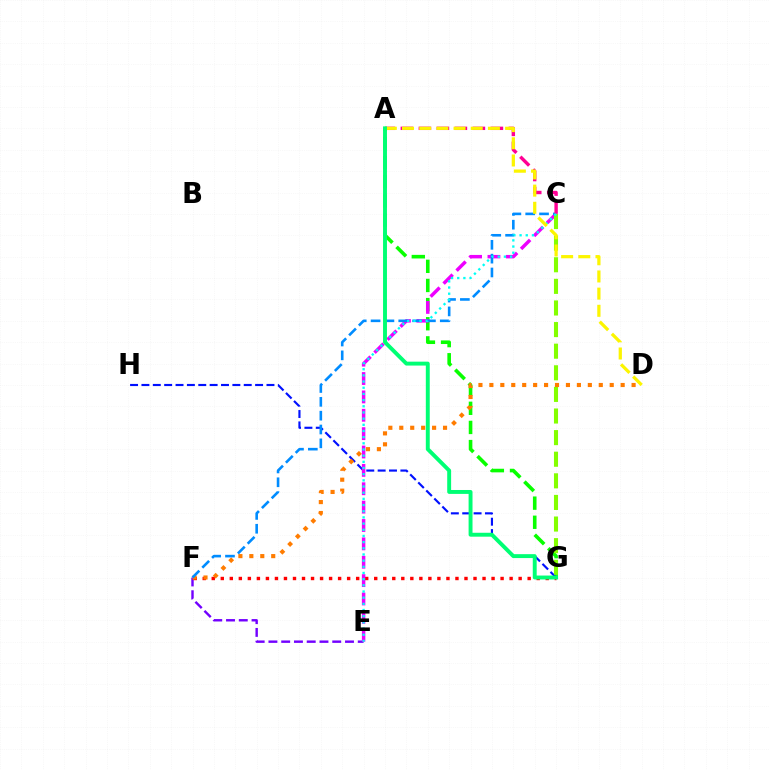{('E', 'F'): [{'color': '#7200ff', 'line_style': 'dashed', 'thickness': 1.73}], ('F', 'G'): [{'color': '#ff0000', 'line_style': 'dotted', 'thickness': 2.45}], ('A', 'G'): [{'color': '#08ff00', 'line_style': 'dashed', 'thickness': 2.6}, {'color': '#00ff74', 'line_style': 'solid', 'thickness': 2.82}], ('G', 'H'): [{'color': '#0010ff', 'line_style': 'dashed', 'thickness': 1.54}], ('C', 'E'): [{'color': '#ee00ff', 'line_style': 'dashed', 'thickness': 2.5}, {'color': '#00fff6', 'line_style': 'dotted', 'thickness': 1.68}], ('C', 'G'): [{'color': '#84ff00', 'line_style': 'dashed', 'thickness': 2.94}], ('D', 'F'): [{'color': '#ff7c00', 'line_style': 'dotted', 'thickness': 2.97}], ('C', 'F'): [{'color': '#008cff', 'line_style': 'dashed', 'thickness': 1.88}], ('A', 'C'): [{'color': '#ff0094', 'line_style': 'dashed', 'thickness': 2.44}], ('A', 'D'): [{'color': '#fcf500', 'line_style': 'dashed', 'thickness': 2.33}]}